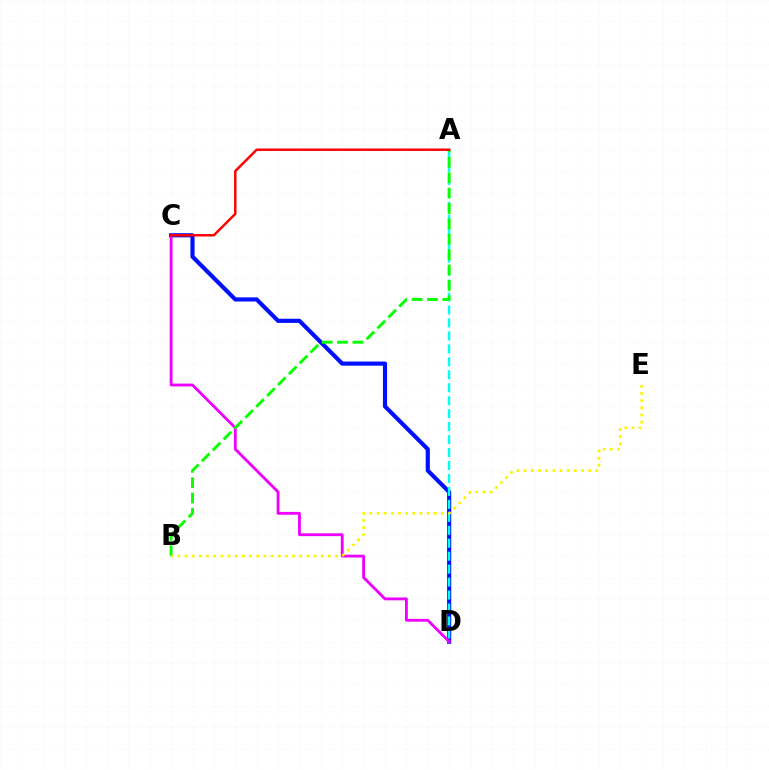{('C', 'D'): [{'color': '#0010ff', 'line_style': 'solid', 'thickness': 2.98}, {'color': '#ee00ff', 'line_style': 'solid', 'thickness': 2.04}], ('A', 'D'): [{'color': '#00fff6', 'line_style': 'dashed', 'thickness': 1.76}], ('A', 'B'): [{'color': '#08ff00', 'line_style': 'dashed', 'thickness': 2.09}], ('A', 'C'): [{'color': '#ff0000', 'line_style': 'solid', 'thickness': 1.76}], ('B', 'E'): [{'color': '#fcf500', 'line_style': 'dotted', 'thickness': 1.95}]}